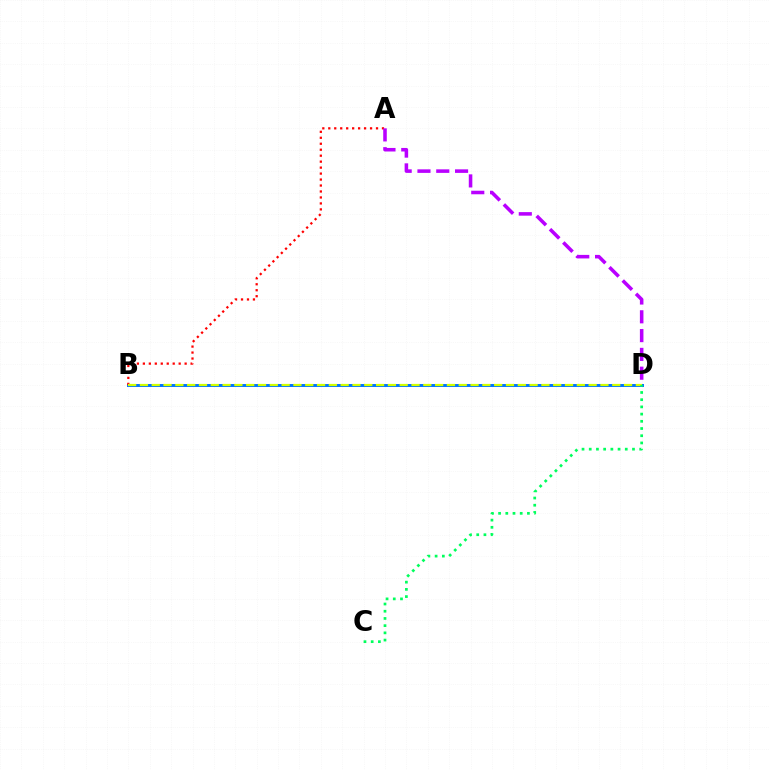{('B', 'D'): [{'color': '#0074ff', 'line_style': 'solid', 'thickness': 2.13}, {'color': '#d1ff00', 'line_style': 'dashed', 'thickness': 1.6}], ('A', 'B'): [{'color': '#ff0000', 'line_style': 'dotted', 'thickness': 1.62}], ('C', 'D'): [{'color': '#00ff5c', 'line_style': 'dotted', 'thickness': 1.96}], ('A', 'D'): [{'color': '#b900ff', 'line_style': 'dashed', 'thickness': 2.55}]}